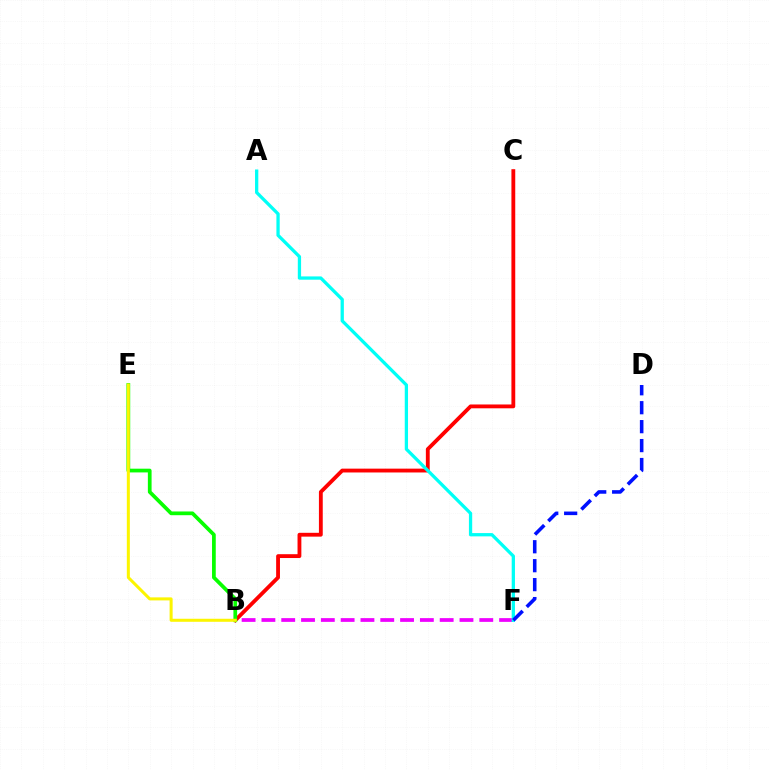{('B', 'F'): [{'color': '#ee00ff', 'line_style': 'dashed', 'thickness': 2.69}], ('B', 'C'): [{'color': '#ff0000', 'line_style': 'solid', 'thickness': 2.76}], ('A', 'F'): [{'color': '#00fff6', 'line_style': 'solid', 'thickness': 2.36}], ('B', 'E'): [{'color': '#08ff00', 'line_style': 'solid', 'thickness': 2.68}, {'color': '#fcf500', 'line_style': 'solid', 'thickness': 2.18}], ('D', 'F'): [{'color': '#0010ff', 'line_style': 'dashed', 'thickness': 2.57}]}